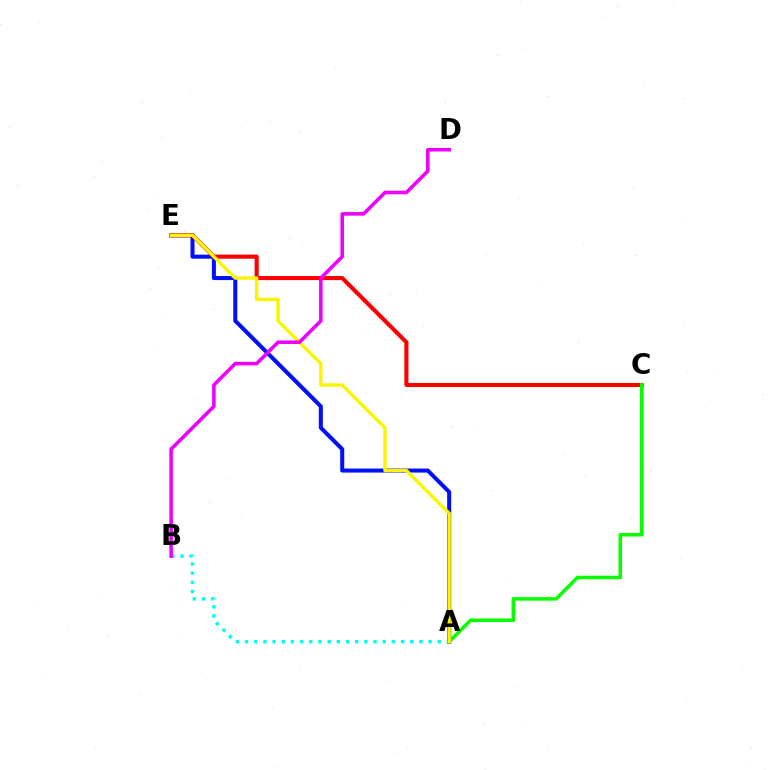{('A', 'B'): [{'color': '#00fff6', 'line_style': 'dotted', 'thickness': 2.49}], ('A', 'E'): [{'color': '#0010ff', 'line_style': 'solid', 'thickness': 2.91}, {'color': '#fcf500', 'line_style': 'solid', 'thickness': 2.46}], ('C', 'E'): [{'color': '#ff0000', 'line_style': 'solid', 'thickness': 2.93}], ('A', 'C'): [{'color': '#08ff00', 'line_style': 'solid', 'thickness': 2.54}], ('B', 'D'): [{'color': '#ee00ff', 'line_style': 'solid', 'thickness': 2.56}]}